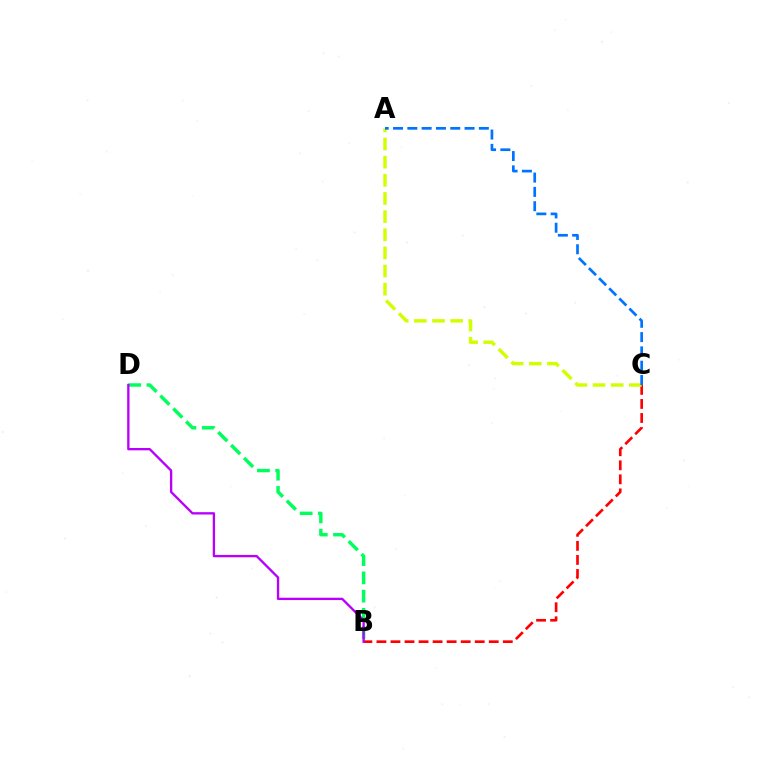{('B', 'D'): [{'color': '#00ff5c', 'line_style': 'dashed', 'thickness': 2.48}, {'color': '#b900ff', 'line_style': 'solid', 'thickness': 1.68}], ('B', 'C'): [{'color': '#ff0000', 'line_style': 'dashed', 'thickness': 1.91}], ('A', 'C'): [{'color': '#d1ff00', 'line_style': 'dashed', 'thickness': 2.47}, {'color': '#0074ff', 'line_style': 'dashed', 'thickness': 1.94}]}